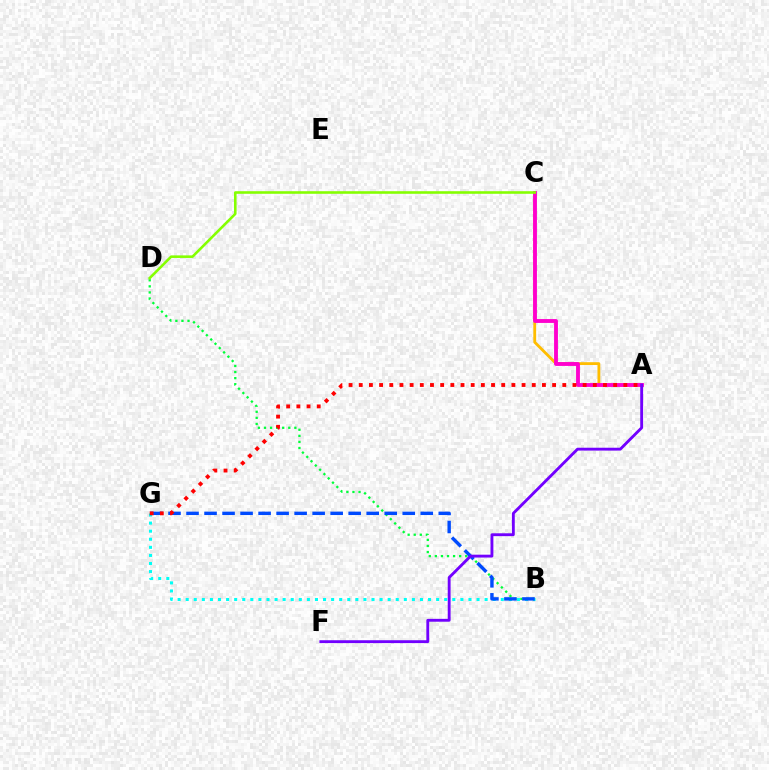{('B', 'D'): [{'color': '#00ff39', 'line_style': 'dotted', 'thickness': 1.65}], ('A', 'C'): [{'color': '#ffbd00', 'line_style': 'solid', 'thickness': 2.04}, {'color': '#ff00cf', 'line_style': 'solid', 'thickness': 2.77}], ('B', 'G'): [{'color': '#00fff6', 'line_style': 'dotted', 'thickness': 2.19}, {'color': '#004bff', 'line_style': 'dashed', 'thickness': 2.45}], ('A', 'G'): [{'color': '#ff0000', 'line_style': 'dotted', 'thickness': 2.77}], ('C', 'D'): [{'color': '#84ff00', 'line_style': 'solid', 'thickness': 1.86}], ('A', 'F'): [{'color': '#7200ff', 'line_style': 'solid', 'thickness': 2.06}]}